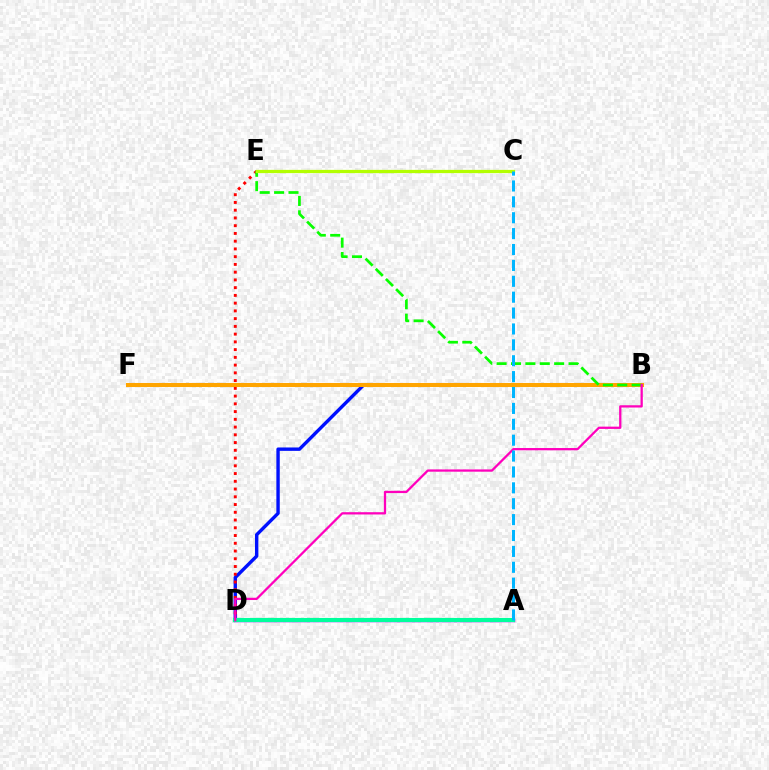{('B', 'D'): [{'color': '#0010ff', 'line_style': 'solid', 'thickness': 2.44}, {'color': '#ff00bd', 'line_style': 'solid', 'thickness': 1.64}], ('A', 'D'): [{'color': '#9b00ff', 'line_style': 'solid', 'thickness': 2.48}, {'color': '#00ff9d', 'line_style': 'solid', 'thickness': 2.98}], ('D', 'E'): [{'color': '#ff0000', 'line_style': 'dotted', 'thickness': 2.1}], ('B', 'F'): [{'color': '#ffa500', 'line_style': 'solid', 'thickness': 2.9}], ('B', 'E'): [{'color': '#08ff00', 'line_style': 'dashed', 'thickness': 1.95}], ('C', 'E'): [{'color': '#b3ff00', 'line_style': 'solid', 'thickness': 2.35}], ('A', 'C'): [{'color': '#00b5ff', 'line_style': 'dashed', 'thickness': 2.16}]}